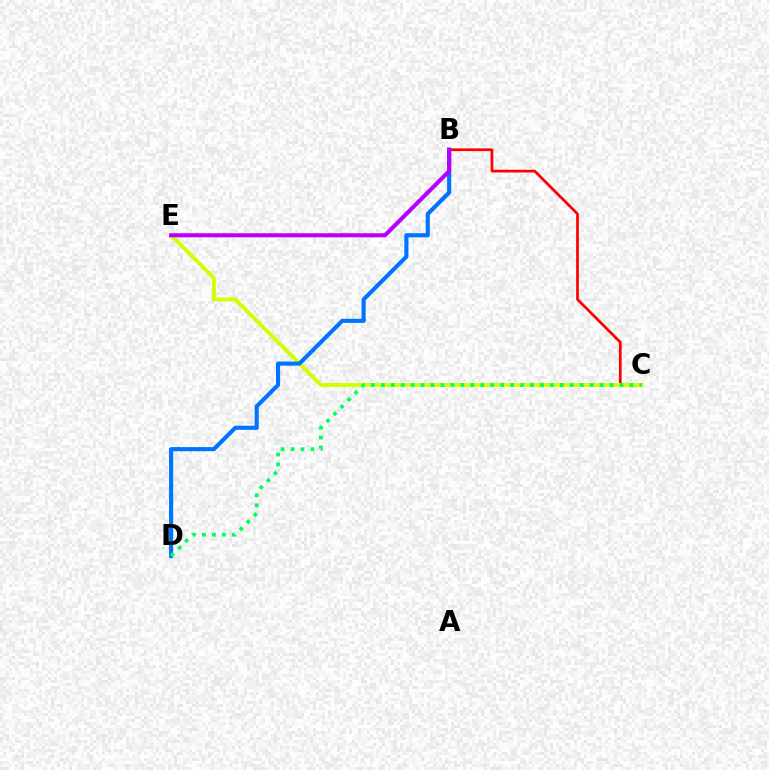{('B', 'C'): [{'color': '#ff0000', 'line_style': 'solid', 'thickness': 1.95}], ('C', 'E'): [{'color': '#d1ff00', 'line_style': 'solid', 'thickness': 2.82}], ('B', 'D'): [{'color': '#0074ff', 'line_style': 'solid', 'thickness': 2.97}], ('C', 'D'): [{'color': '#00ff5c', 'line_style': 'dotted', 'thickness': 2.7}], ('B', 'E'): [{'color': '#b900ff', 'line_style': 'solid', 'thickness': 2.94}]}